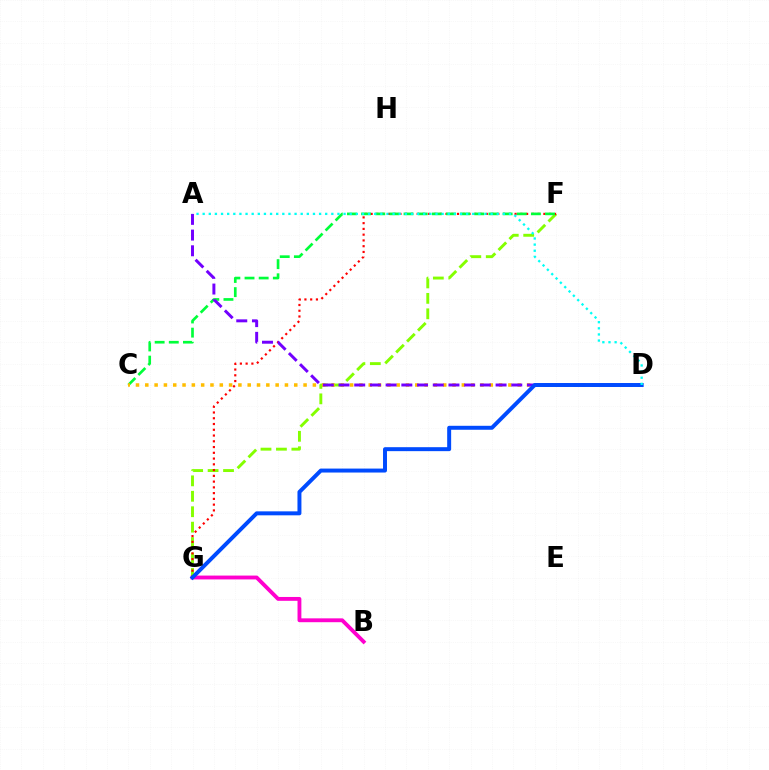{('B', 'G'): [{'color': '#ff00cf', 'line_style': 'solid', 'thickness': 2.77}], ('F', 'G'): [{'color': '#84ff00', 'line_style': 'dashed', 'thickness': 2.1}, {'color': '#ff0000', 'line_style': 'dotted', 'thickness': 1.56}], ('C', 'F'): [{'color': '#00ff39', 'line_style': 'dashed', 'thickness': 1.92}], ('C', 'D'): [{'color': '#ffbd00', 'line_style': 'dotted', 'thickness': 2.53}], ('A', 'D'): [{'color': '#7200ff', 'line_style': 'dashed', 'thickness': 2.13}, {'color': '#00fff6', 'line_style': 'dotted', 'thickness': 1.66}], ('D', 'G'): [{'color': '#004bff', 'line_style': 'solid', 'thickness': 2.85}]}